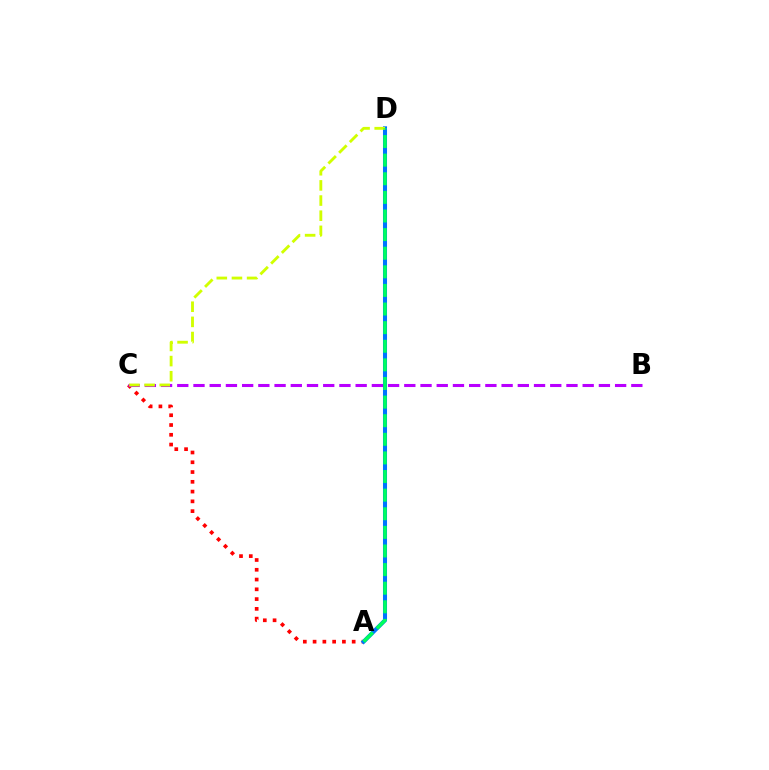{('A', 'C'): [{'color': '#ff0000', 'line_style': 'dotted', 'thickness': 2.66}], ('B', 'C'): [{'color': '#b900ff', 'line_style': 'dashed', 'thickness': 2.2}], ('A', 'D'): [{'color': '#0074ff', 'line_style': 'solid', 'thickness': 2.91}, {'color': '#00ff5c', 'line_style': 'dashed', 'thickness': 2.53}], ('C', 'D'): [{'color': '#d1ff00', 'line_style': 'dashed', 'thickness': 2.06}]}